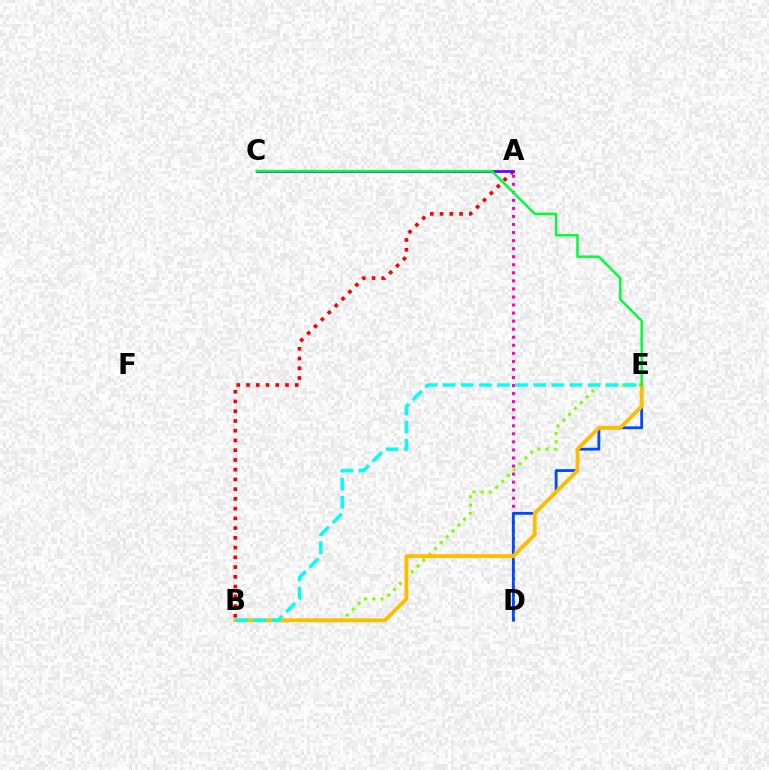{('A', 'D'): [{'color': '#ff00cf', 'line_style': 'dotted', 'thickness': 2.19}], ('B', 'E'): [{'color': '#84ff00', 'line_style': 'dotted', 'thickness': 2.24}, {'color': '#ffbd00', 'line_style': 'solid', 'thickness': 2.78}, {'color': '#00fff6', 'line_style': 'dashed', 'thickness': 2.46}], ('D', 'E'): [{'color': '#004bff', 'line_style': 'solid', 'thickness': 2.04}], ('A', 'B'): [{'color': '#ff0000', 'line_style': 'dotted', 'thickness': 2.65}], ('A', 'C'): [{'color': '#7200ff', 'line_style': 'solid', 'thickness': 2.01}], ('C', 'E'): [{'color': '#00ff39', 'line_style': 'solid', 'thickness': 1.8}]}